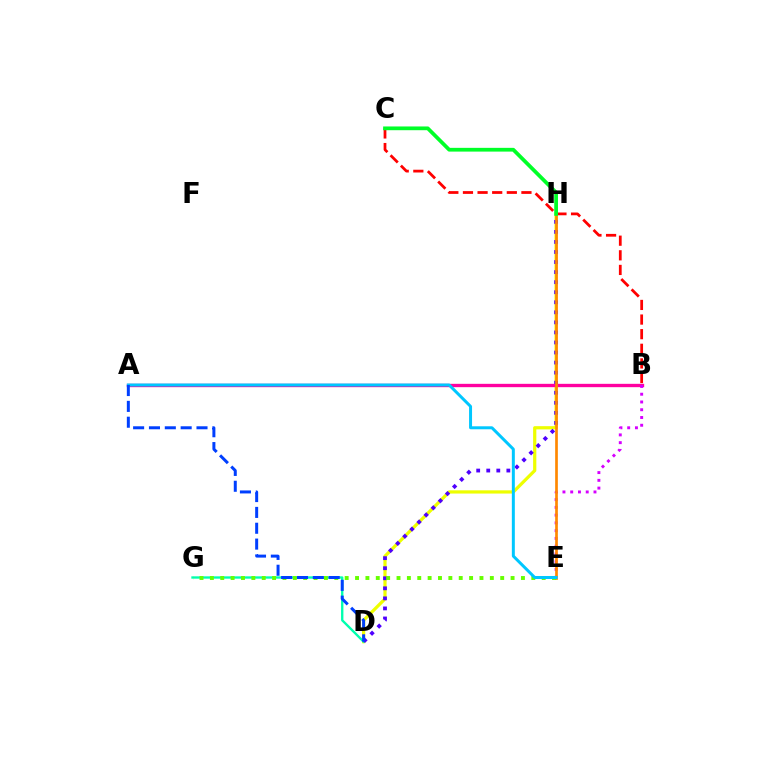{('D', 'H'): [{'color': '#eeff00', 'line_style': 'solid', 'thickness': 2.32}, {'color': '#4f00ff', 'line_style': 'dotted', 'thickness': 2.73}], ('D', 'G'): [{'color': '#00ffaf', 'line_style': 'solid', 'thickness': 1.7}], ('B', 'C'): [{'color': '#ff0000', 'line_style': 'dashed', 'thickness': 1.99}], ('A', 'B'): [{'color': '#ff00a0', 'line_style': 'solid', 'thickness': 2.41}], ('B', 'E'): [{'color': '#d600ff', 'line_style': 'dotted', 'thickness': 2.11}], ('E', 'H'): [{'color': '#ff8800', 'line_style': 'solid', 'thickness': 1.93}], ('E', 'G'): [{'color': '#66ff00', 'line_style': 'dotted', 'thickness': 2.82}], ('A', 'E'): [{'color': '#00c7ff', 'line_style': 'solid', 'thickness': 2.15}], ('A', 'D'): [{'color': '#003fff', 'line_style': 'dashed', 'thickness': 2.15}], ('C', 'H'): [{'color': '#00ff27', 'line_style': 'solid', 'thickness': 2.7}]}